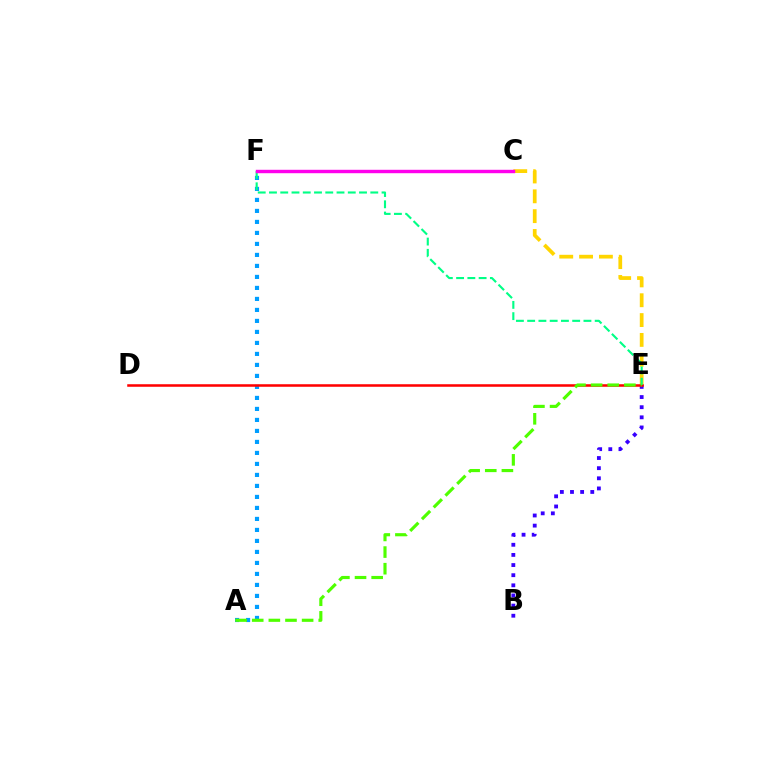{('A', 'F'): [{'color': '#009eff', 'line_style': 'dotted', 'thickness': 2.99}], ('B', 'E'): [{'color': '#3700ff', 'line_style': 'dotted', 'thickness': 2.75}], ('C', 'E'): [{'color': '#ffd500', 'line_style': 'dashed', 'thickness': 2.69}], ('D', 'E'): [{'color': '#ff0000', 'line_style': 'solid', 'thickness': 1.83}], ('E', 'F'): [{'color': '#00ff86', 'line_style': 'dashed', 'thickness': 1.53}], ('C', 'F'): [{'color': '#ff00ed', 'line_style': 'solid', 'thickness': 2.46}], ('A', 'E'): [{'color': '#4fff00', 'line_style': 'dashed', 'thickness': 2.26}]}